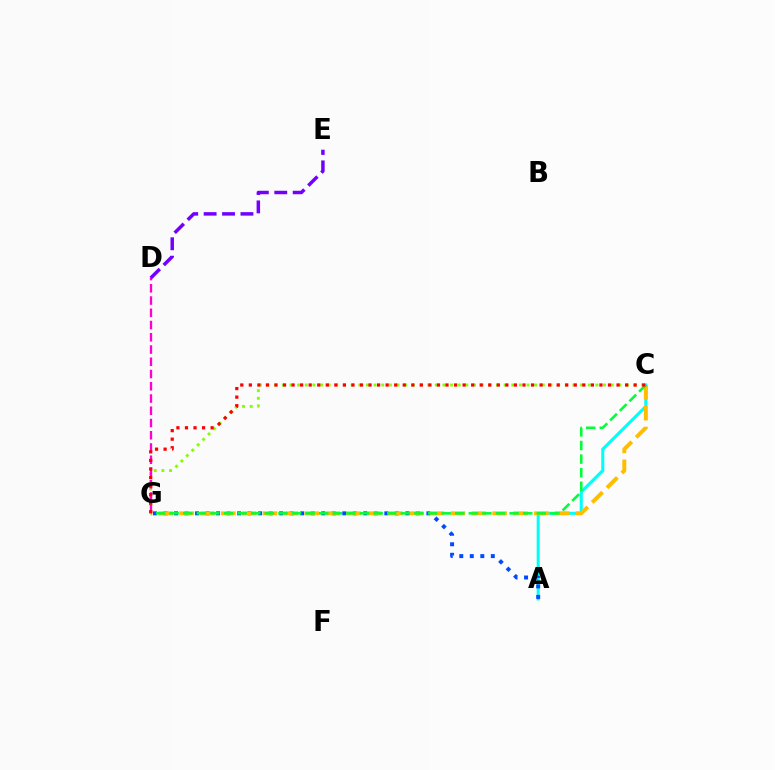{('A', 'C'): [{'color': '#00fff6', 'line_style': 'solid', 'thickness': 2.21}], ('A', 'G'): [{'color': '#004bff', 'line_style': 'dotted', 'thickness': 2.86}], ('C', 'G'): [{'color': '#ffbd00', 'line_style': 'dashed', 'thickness': 2.83}, {'color': '#84ff00', 'line_style': 'dotted', 'thickness': 2.08}, {'color': '#00ff39', 'line_style': 'dashed', 'thickness': 1.85}, {'color': '#ff0000', 'line_style': 'dotted', 'thickness': 2.32}], ('D', 'G'): [{'color': '#ff00cf', 'line_style': 'dashed', 'thickness': 1.66}], ('D', 'E'): [{'color': '#7200ff', 'line_style': 'dashed', 'thickness': 2.5}]}